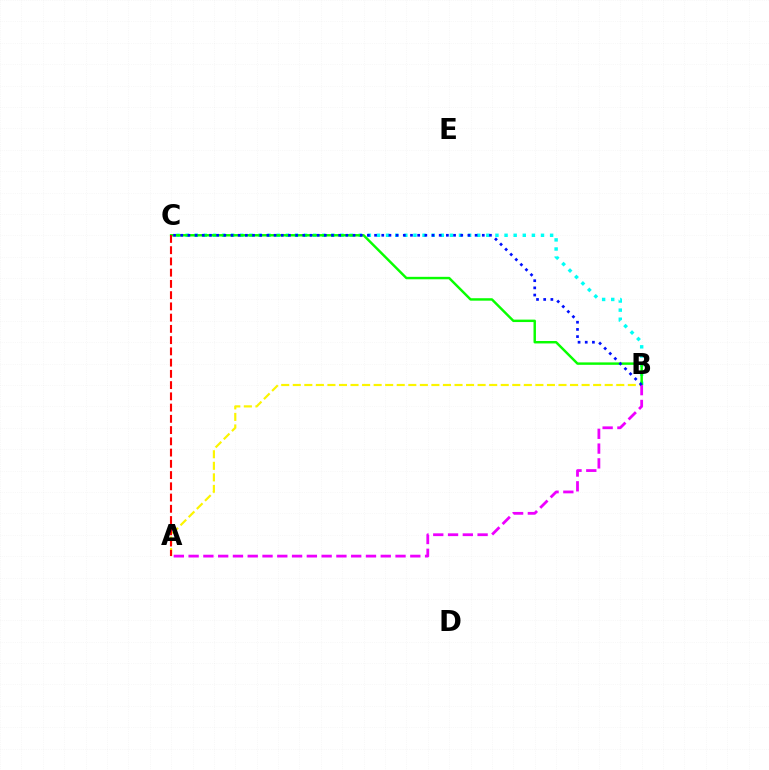{('B', 'C'): [{'color': '#00fff6', 'line_style': 'dotted', 'thickness': 2.48}, {'color': '#08ff00', 'line_style': 'solid', 'thickness': 1.76}, {'color': '#0010ff', 'line_style': 'dotted', 'thickness': 1.95}], ('A', 'B'): [{'color': '#fcf500', 'line_style': 'dashed', 'thickness': 1.57}, {'color': '#ee00ff', 'line_style': 'dashed', 'thickness': 2.01}], ('A', 'C'): [{'color': '#ff0000', 'line_style': 'dashed', 'thickness': 1.53}]}